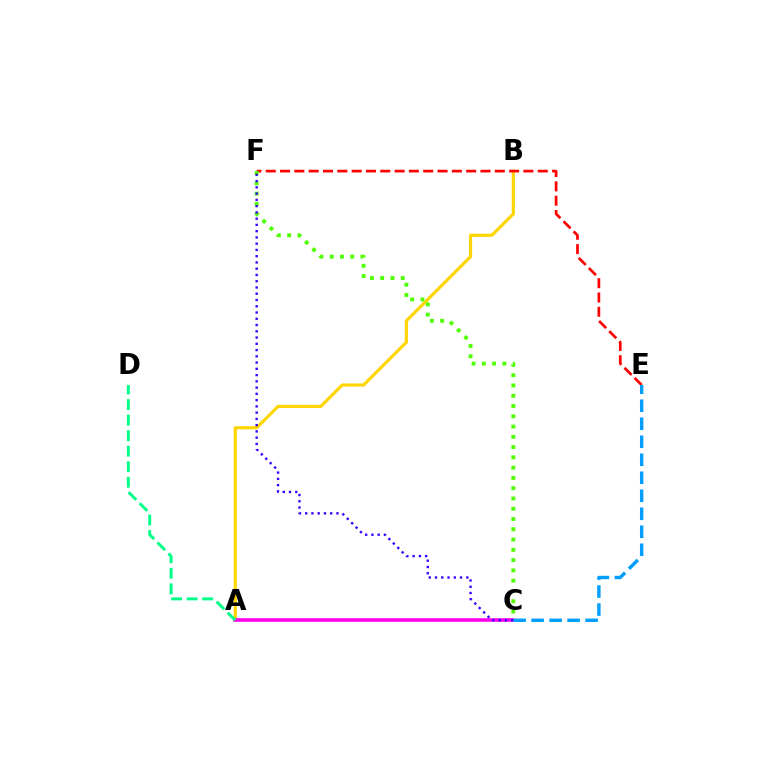{('A', 'B'): [{'color': '#ffd500', 'line_style': 'solid', 'thickness': 2.27}], ('E', 'F'): [{'color': '#ff0000', 'line_style': 'dashed', 'thickness': 1.94}], ('A', 'C'): [{'color': '#ff00ed', 'line_style': 'solid', 'thickness': 2.59}], ('C', 'F'): [{'color': '#4fff00', 'line_style': 'dotted', 'thickness': 2.79}, {'color': '#3700ff', 'line_style': 'dotted', 'thickness': 1.7}], ('A', 'D'): [{'color': '#00ff86', 'line_style': 'dashed', 'thickness': 2.11}], ('C', 'E'): [{'color': '#009eff', 'line_style': 'dashed', 'thickness': 2.45}]}